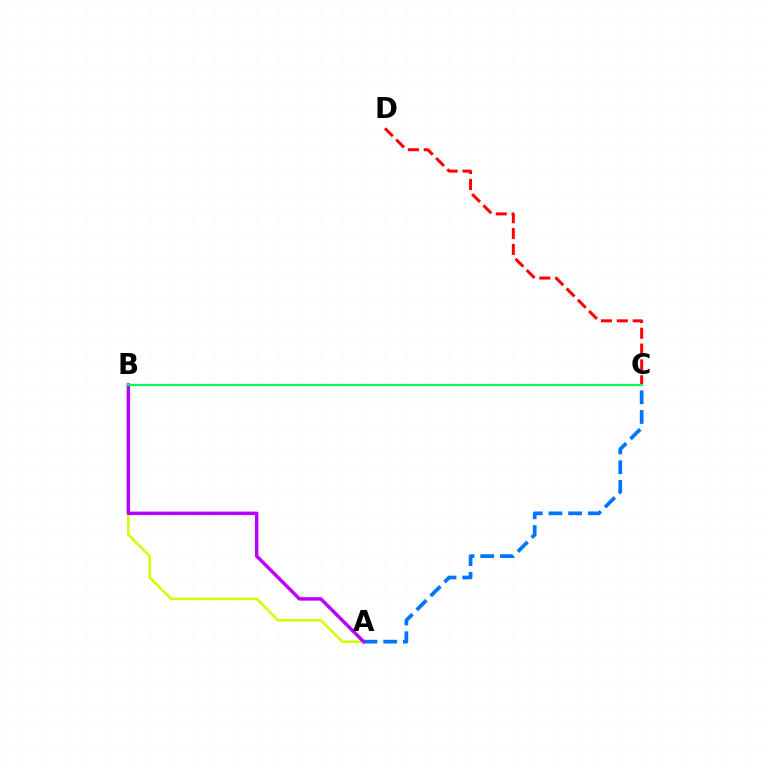{('A', 'C'): [{'color': '#0074ff', 'line_style': 'dashed', 'thickness': 2.68}], ('C', 'D'): [{'color': '#ff0000', 'line_style': 'dashed', 'thickness': 2.16}], ('A', 'B'): [{'color': '#d1ff00', 'line_style': 'solid', 'thickness': 1.84}, {'color': '#b900ff', 'line_style': 'solid', 'thickness': 2.49}], ('B', 'C'): [{'color': '#00ff5c', 'line_style': 'solid', 'thickness': 1.59}]}